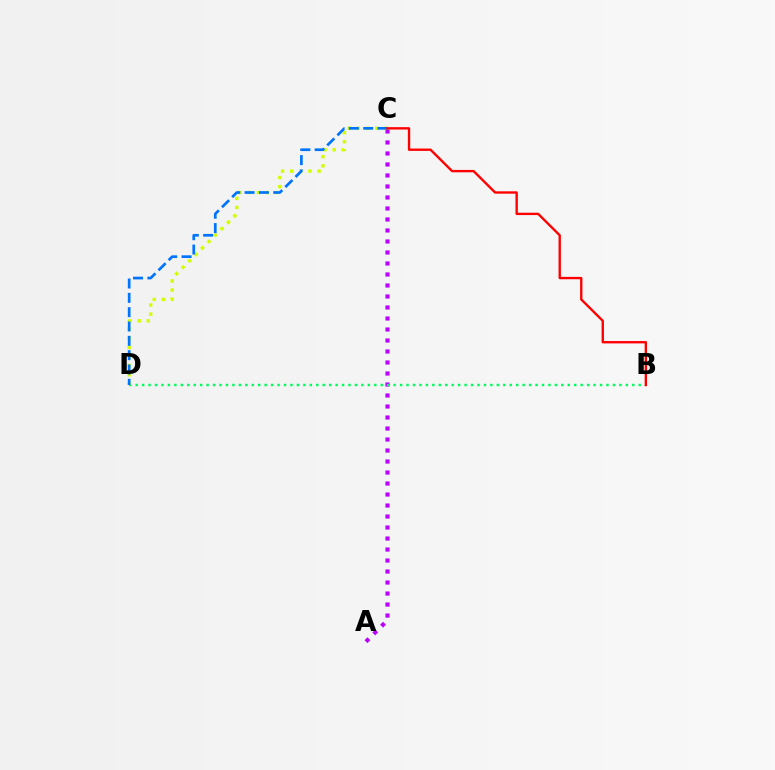{('A', 'C'): [{'color': '#b900ff', 'line_style': 'dotted', 'thickness': 2.99}], ('B', 'D'): [{'color': '#00ff5c', 'line_style': 'dotted', 'thickness': 1.75}], ('C', 'D'): [{'color': '#d1ff00', 'line_style': 'dotted', 'thickness': 2.48}, {'color': '#0074ff', 'line_style': 'dashed', 'thickness': 1.95}], ('B', 'C'): [{'color': '#ff0000', 'line_style': 'solid', 'thickness': 1.7}]}